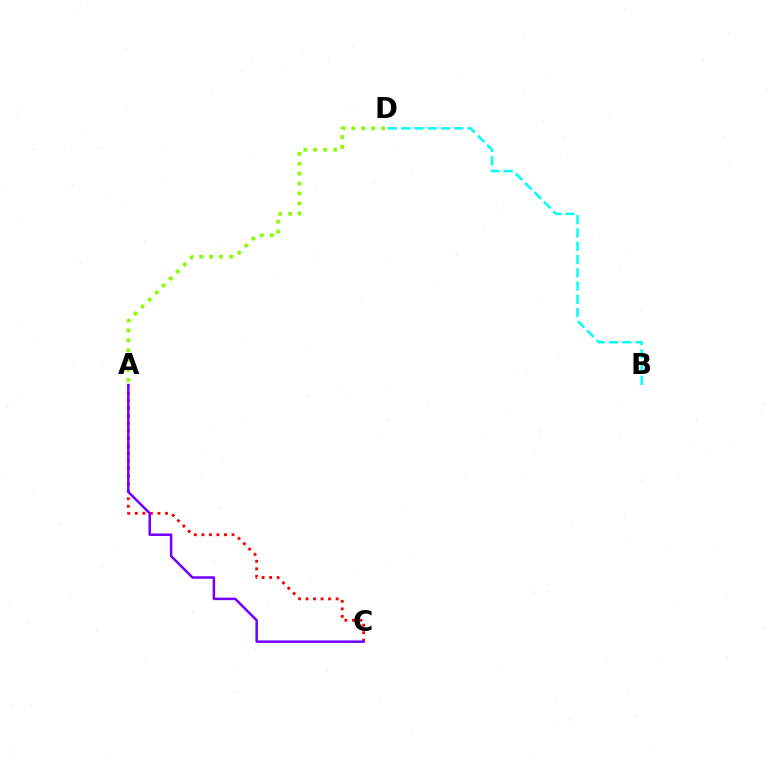{('A', 'C'): [{'color': '#ff0000', 'line_style': 'dotted', 'thickness': 2.05}, {'color': '#7200ff', 'line_style': 'solid', 'thickness': 1.81}], ('A', 'D'): [{'color': '#84ff00', 'line_style': 'dotted', 'thickness': 2.7}], ('B', 'D'): [{'color': '#00fff6', 'line_style': 'dashed', 'thickness': 1.8}]}